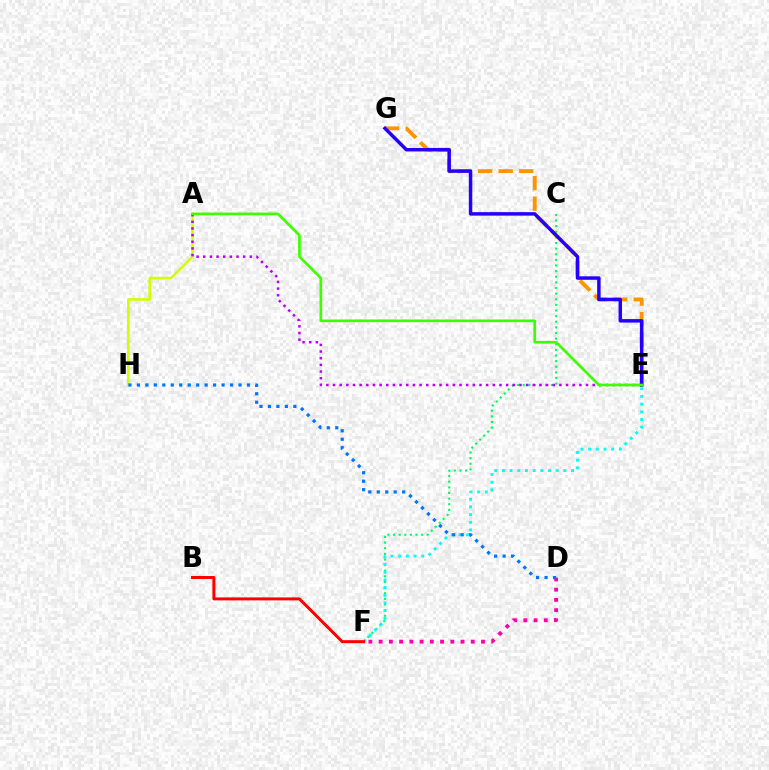{('C', 'F'): [{'color': '#00ff5c', 'line_style': 'dotted', 'thickness': 1.53}], ('E', 'G'): [{'color': '#ff9400', 'line_style': 'dashed', 'thickness': 2.79}, {'color': '#2500ff', 'line_style': 'solid', 'thickness': 2.5}], ('E', 'F'): [{'color': '#00fff6', 'line_style': 'dotted', 'thickness': 2.09}], ('D', 'F'): [{'color': '#ff00ac', 'line_style': 'dotted', 'thickness': 2.78}], ('A', 'H'): [{'color': '#d1ff00', 'line_style': 'solid', 'thickness': 1.86}], ('A', 'E'): [{'color': '#b900ff', 'line_style': 'dotted', 'thickness': 1.81}, {'color': '#3dff00', 'line_style': 'solid', 'thickness': 1.93}], ('B', 'F'): [{'color': '#ff0000', 'line_style': 'solid', 'thickness': 2.14}], ('D', 'H'): [{'color': '#0074ff', 'line_style': 'dotted', 'thickness': 2.3}]}